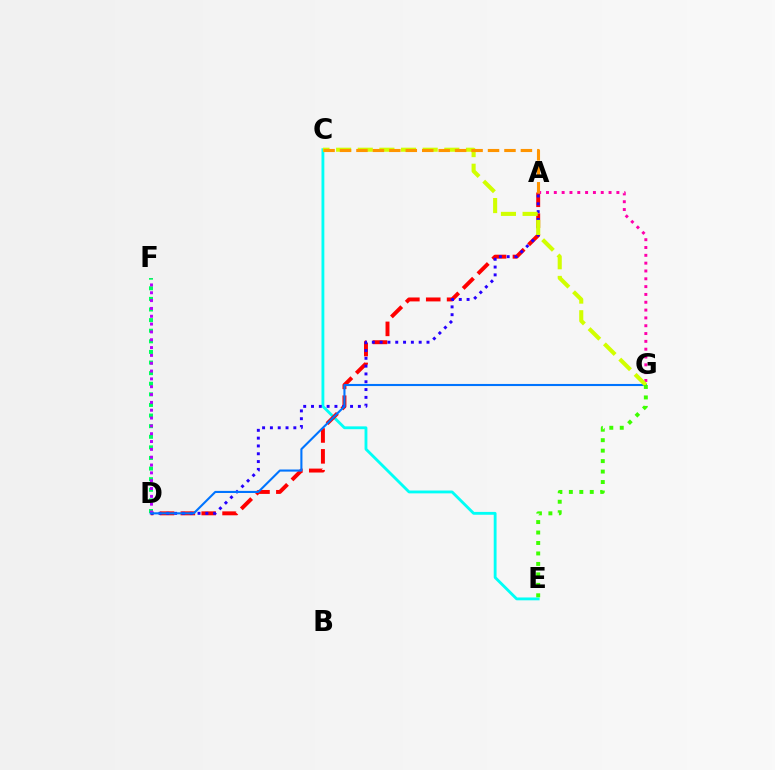{('C', 'E'): [{'color': '#00fff6', 'line_style': 'solid', 'thickness': 2.04}], ('A', 'D'): [{'color': '#ff0000', 'line_style': 'dashed', 'thickness': 2.83}, {'color': '#2500ff', 'line_style': 'dotted', 'thickness': 2.12}], ('D', 'F'): [{'color': '#00ff5c', 'line_style': 'dotted', 'thickness': 2.88}, {'color': '#b900ff', 'line_style': 'dotted', 'thickness': 2.13}], ('A', 'G'): [{'color': '#ff00ac', 'line_style': 'dotted', 'thickness': 2.13}], ('D', 'G'): [{'color': '#0074ff', 'line_style': 'solid', 'thickness': 1.51}], ('C', 'G'): [{'color': '#d1ff00', 'line_style': 'dashed', 'thickness': 2.94}], ('E', 'G'): [{'color': '#3dff00', 'line_style': 'dotted', 'thickness': 2.84}], ('A', 'C'): [{'color': '#ff9400', 'line_style': 'dashed', 'thickness': 2.23}]}